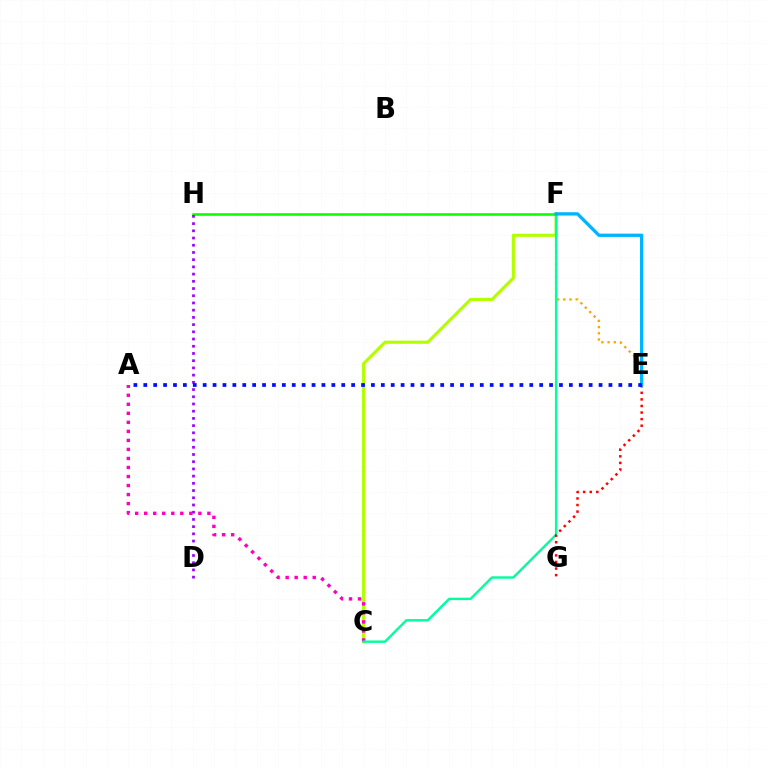{('E', 'F'): [{'color': '#ffa500', 'line_style': 'dotted', 'thickness': 1.69}, {'color': '#00b5ff', 'line_style': 'solid', 'thickness': 2.38}], ('C', 'F'): [{'color': '#b3ff00', 'line_style': 'solid', 'thickness': 2.26}, {'color': '#00ff9d', 'line_style': 'solid', 'thickness': 1.74}], ('A', 'C'): [{'color': '#ff00bd', 'line_style': 'dotted', 'thickness': 2.45}], ('F', 'H'): [{'color': '#08ff00', 'line_style': 'solid', 'thickness': 1.84}], ('D', 'H'): [{'color': '#9b00ff', 'line_style': 'dotted', 'thickness': 1.96}], ('E', 'G'): [{'color': '#ff0000', 'line_style': 'dotted', 'thickness': 1.79}], ('A', 'E'): [{'color': '#0010ff', 'line_style': 'dotted', 'thickness': 2.69}]}